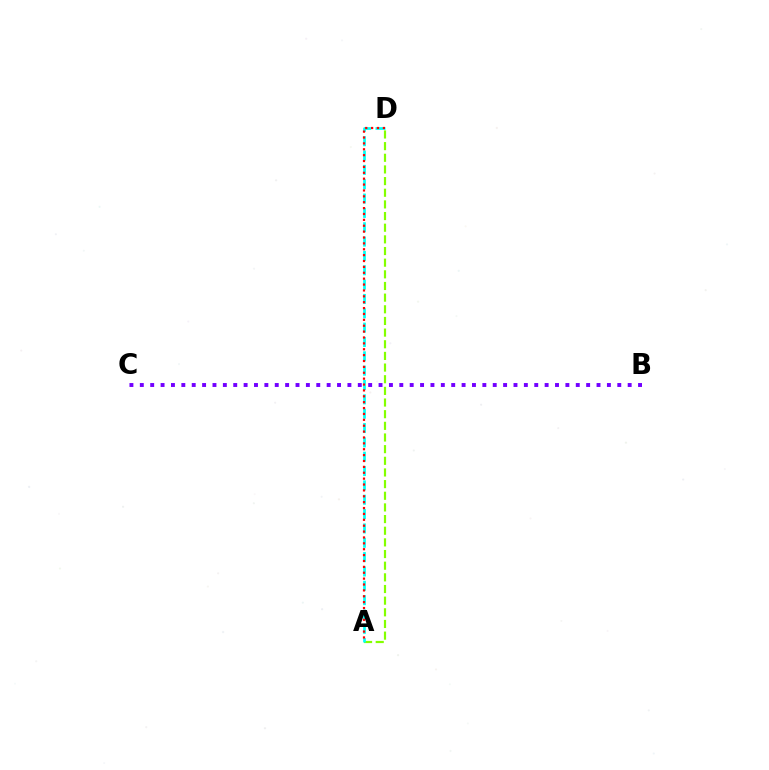{('A', 'D'): [{'color': '#84ff00', 'line_style': 'dashed', 'thickness': 1.58}, {'color': '#00fff6', 'line_style': 'dashed', 'thickness': 1.95}, {'color': '#ff0000', 'line_style': 'dotted', 'thickness': 1.6}], ('B', 'C'): [{'color': '#7200ff', 'line_style': 'dotted', 'thickness': 2.82}]}